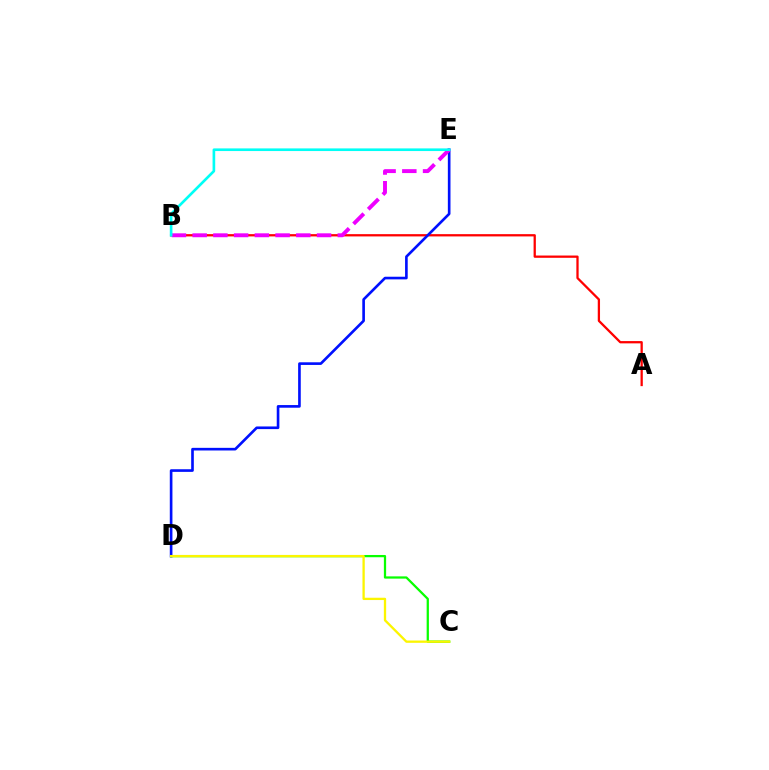{('A', 'B'): [{'color': '#ff0000', 'line_style': 'solid', 'thickness': 1.64}], ('D', 'E'): [{'color': '#0010ff', 'line_style': 'solid', 'thickness': 1.9}], ('B', 'E'): [{'color': '#ee00ff', 'line_style': 'dashed', 'thickness': 2.82}, {'color': '#00fff6', 'line_style': 'solid', 'thickness': 1.91}], ('C', 'D'): [{'color': '#08ff00', 'line_style': 'solid', 'thickness': 1.63}, {'color': '#fcf500', 'line_style': 'solid', 'thickness': 1.66}]}